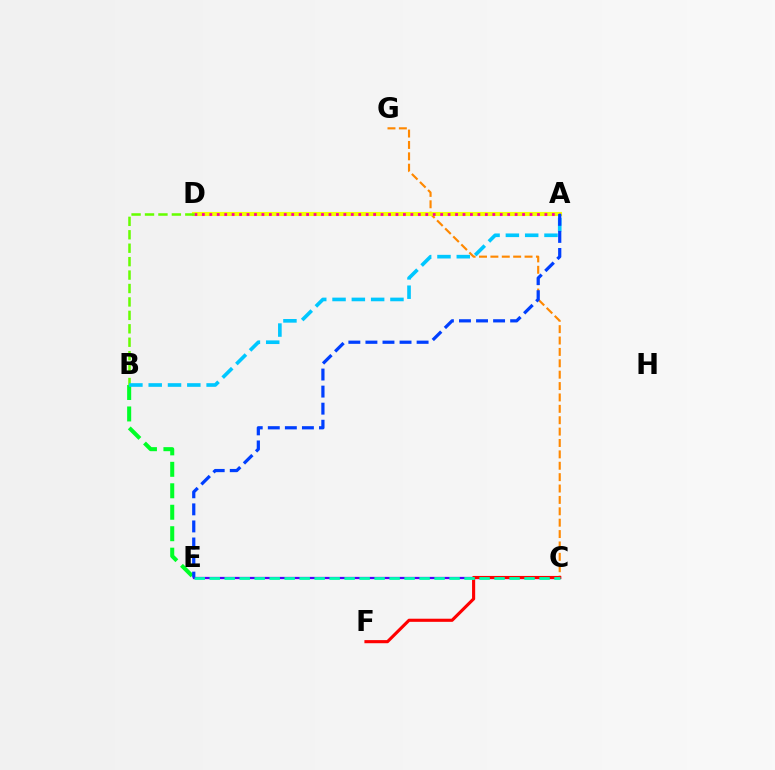{('C', 'G'): [{'color': '#ff8800', 'line_style': 'dashed', 'thickness': 1.55}], ('C', 'E'): [{'color': '#4f00ff', 'line_style': 'solid', 'thickness': 1.62}, {'color': '#00ffaf', 'line_style': 'dashed', 'thickness': 2.04}], ('B', 'E'): [{'color': '#00ff27', 'line_style': 'dashed', 'thickness': 2.92}], ('A', 'D'): [{'color': '#d600ff', 'line_style': 'solid', 'thickness': 1.87}, {'color': '#eeff00', 'line_style': 'solid', 'thickness': 2.96}, {'color': '#ff00a0', 'line_style': 'dotted', 'thickness': 2.02}], ('B', 'D'): [{'color': '#66ff00', 'line_style': 'dashed', 'thickness': 1.82}], ('C', 'F'): [{'color': '#ff0000', 'line_style': 'solid', 'thickness': 2.24}], ('A', 'B'): [{'color': '#00c7ff', 'line_style': 'dashed', 'thickness': 2.62}], ('A', 'E'): [{'color': '#003fff', 'line_style': 'dashed', 'thickness': 2.32}]}